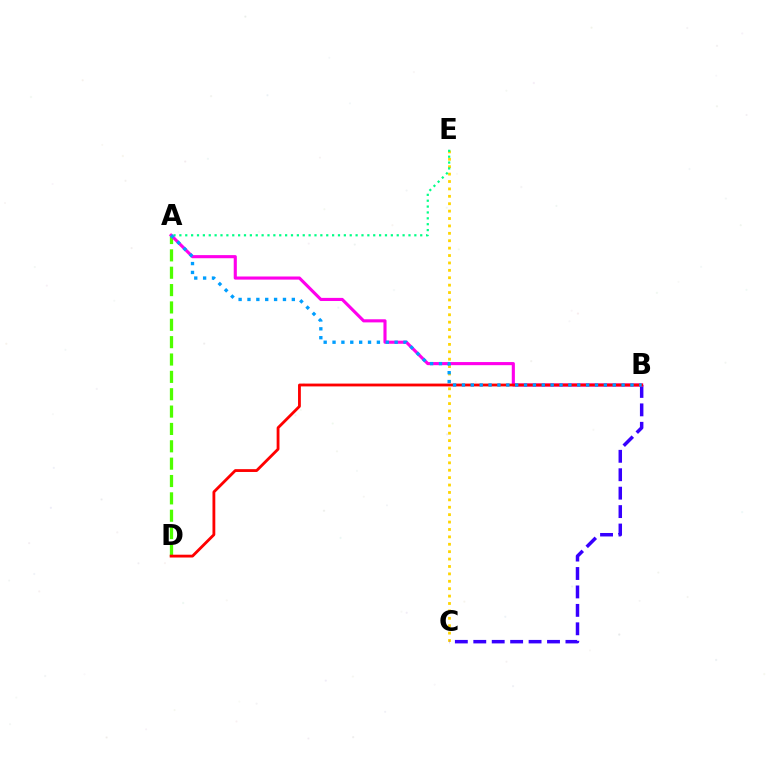{('A', 'D'): [{'color': '#4fff00', 'line_style': 'dashed', 'thickness': 2.36}], ('C', 'E'): [{'color': '#ffd500', 'line_style': 'dotted', 'thickness': 2.01}], ('A', 'E'): [{'color': '#00ff86', 'line_style': 'dotted', 'thickness': 1.6}], ('B', 'C'): [{'color': '#3700ff', 'line_style': 'dashed', 'thickness': 2.5}], ('A', 'B'): [{'color': '#ff00ed', 'line_style': 'solid', 'thickness': 2.24}, {'color': '#009eff', 'line_style': 'dotted', 'thickness': 2.41}], ('B', 'D'): [{'color': '#ff0000', 'line_style': 'solid', 'thickness': 2.03}]}